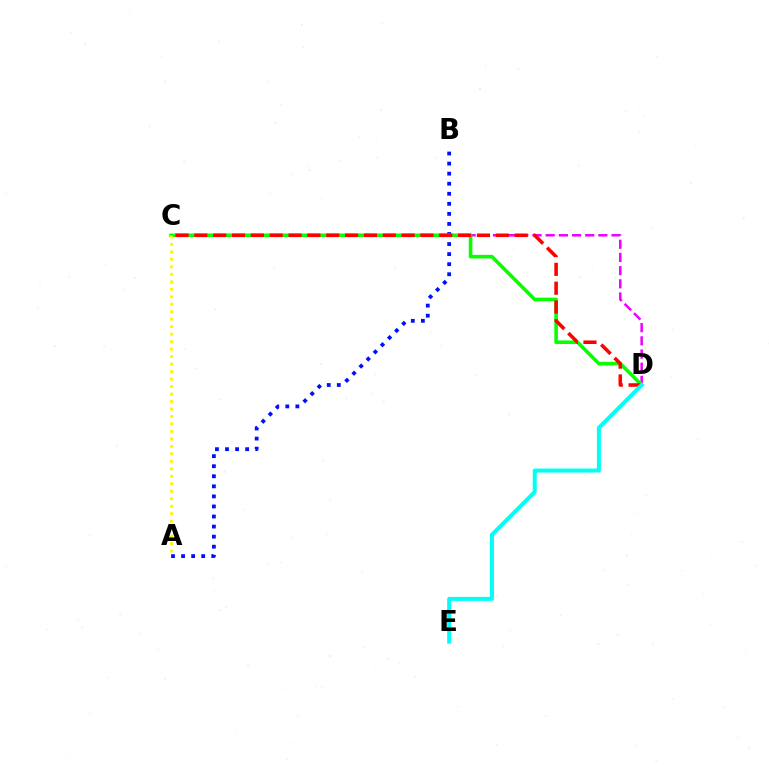{('C', 'D'): [{'color': '#ee00ff', 'line_style': 'dashed', 'thickness': 1.79}, {'color': '#08ff00', 'line_style': 'solid', 'thickness': 2.58}, {'color': '#ff0000', 'line_style': 'dashed', 'thickness': 2.56}], ('A', 'B'): [{'color': '#0010ff', 'line_style': 'dotted', 'thickness': 2.73}], ('A', 'C'): [{'color': '#fcf500', 'line_style': 'dotted', 'thickness': 2.03}], ('D', 'E'): [{'color': '#00fff6', 'line_style': 'solid', 'thickness': 2.88}]}